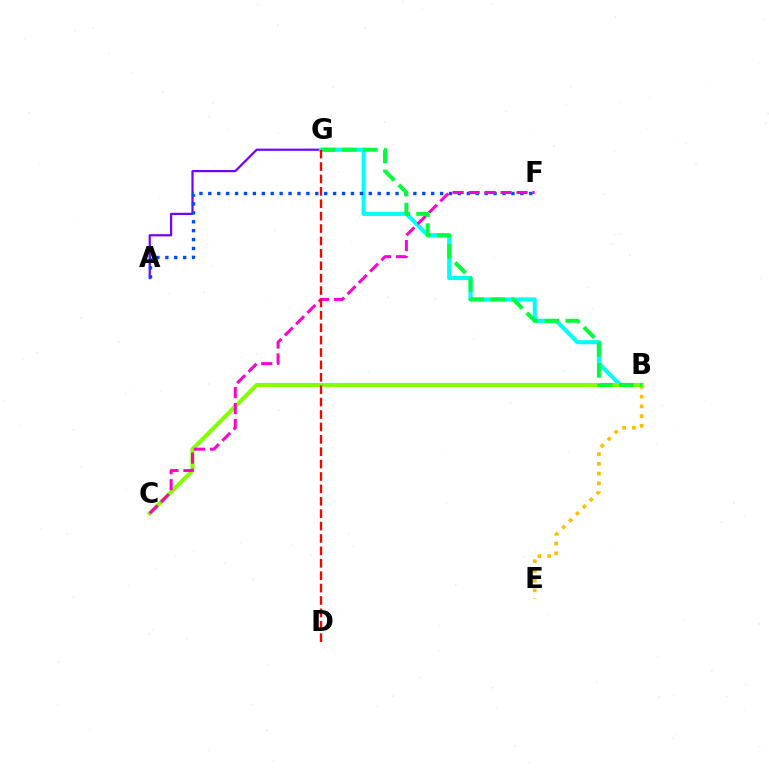{('A', 'G'): [{'color': '#7200ff', 'line_style': 'solid', 'thickness': 1.58}], ('B', 'E'): [{'color': '#ffbd00', 'line_style': 'dotted', 'thickness': 2.65}], ('B', 'G'): [{'color': '#00fff6', 'line_style': 'solid', 'thickness': 2.93}, {'color': '#00ff39', 'line_style': 'dashed', 'thickness': 2.85}], ('A', 'F'): [{'color': '#004bff', 'line_style': 'dotted', 'thickness': 2.42}], ('B', 'C'): [{'color': '#84ff00', 'line_style': 'solid', 'thickness': 2.92}], ('C', 'F'): [{'color': '#ff00cf', 'line_style': 'dashed', 'thickness': 2.17}], ('D', 'G'): [{'color': '#ff0000', 'line_style': 'dashed', 'thickness': 1.68}]}